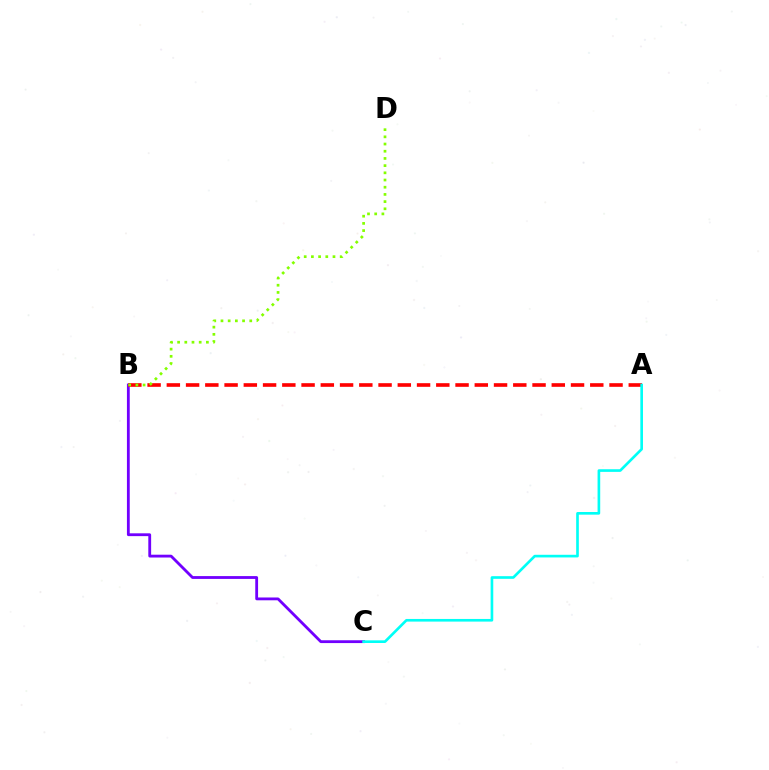{('B', 'C'): [{'color': '#7200ff', 'line_style': 'solid', 'thickness': 2.03}], ('A', 'B'): [{'color': '#ff0000', 'line_style': 'dashed', 'thickness': 2.61}], ('A', 'C'): [{'color': '#00fff6', 'line_style': 'solid', 'thickness': 1.91}], ('B', 'D'): [{'color': '#84ff00', 'line_style': 'dotted', 'thickness': 1.96}]}